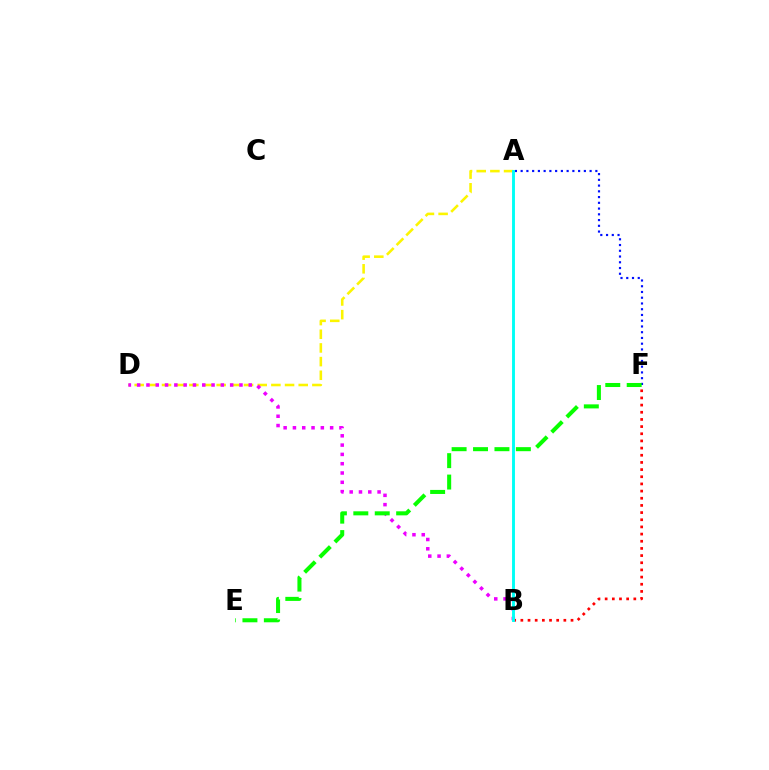{('A', 'F'): [{'color': '#0010ff', 'line_style': 'dotted', 'thickness': 1.56}], ('A', 'D'): [{'color': '#fcf500', 'line_style': 'dashed', 'thickness': 1.86}], ('B', 'D'): [{'color': '#ee00ff', 'line_style': 'dotted', 'thickness': 2.53}], ('B', 'F'): [{'color': '#ff0000', 'line_style': 'dotted', 'thickness': 1.95}], ('E', 'F'): [{'color': '#08ff00', 'line_style': 'dashed', 'thickness': 2.91}], ('A', 'B'): [{'color': '#00fff6', 'line_style': 'solid', 'thickness': 2.08}]}